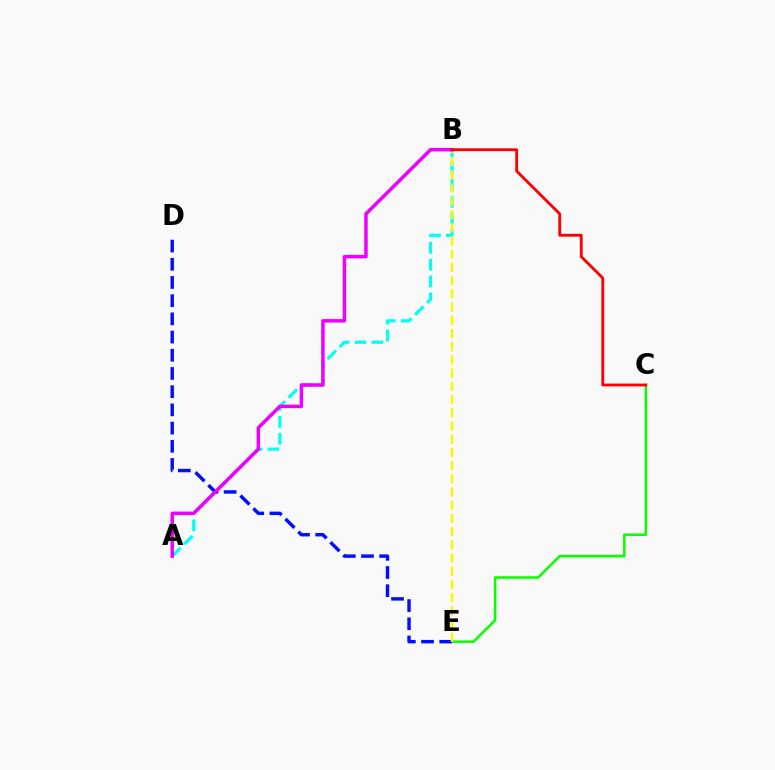{('C', 'E'): [{'color': '#08ff00', 'line_style': 'solid', 'thickness': 1.82}], ('A', 'B'): [{'color': '#00fff6', 'line_style': 'dashed', 'thickness': 2.29}, {'color': '#ee00ff', 'line_style': 'solid', 'thickness': 2.51}], ('D', 'E'): [{'color': '#0010ff', 'line_style': 'dashed', 'thickness': 2.47}], ('B', 'E'): [{'color': '#fcf500', 'line_style': 'dashed', 'thickness': 1.8}], ('B', 'C'): [{'color': '#ff0000', 'line_style': 'solid', 'thickness': 2.04}]}